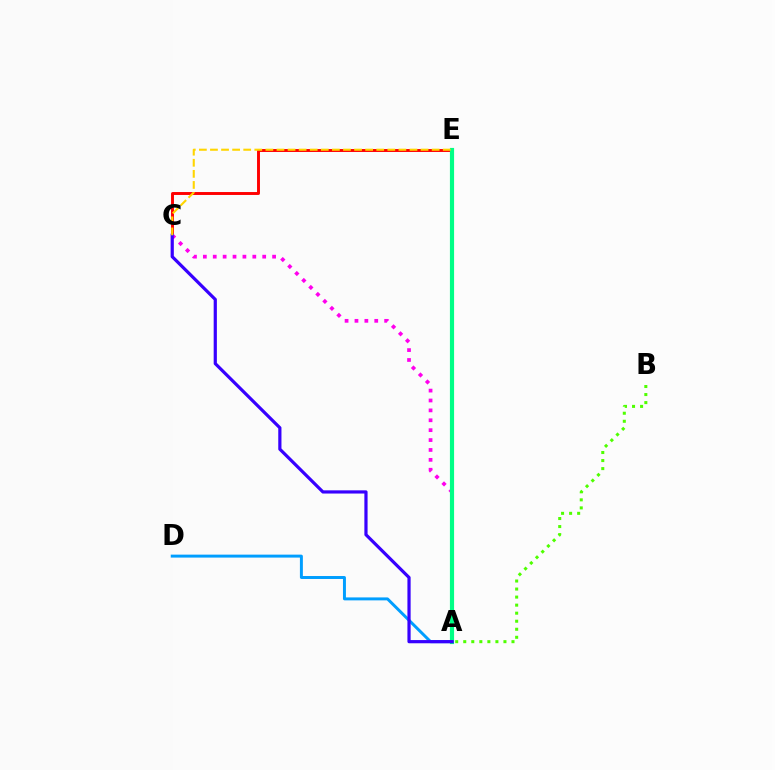{('A', 'B'): [{'color': '#4fff00', 'line_style': 'dotted', 'thickness': 2.18}], ('C', 'E'): [{'color': '#ff0000', 'line_style': 'solid', 'thickness': 2.1}, {'color': '#ffd500', 'line_style': 'dashed', 'thickness': 1.51}], ('A', 'D'): [{'color': '#009eff', 'line_style': 'solid', 'thickness': 2.13}], ('A', 'C'): [{'color': '#ff00ed', 'line_style': 'dotted', 'thickness': 2.69}, {'color': '#3700ff', 'line_style': 'solid', 'thickness': 2.3}], ('A', 'E'): [{'color': '#00ff86', 'line_style': 'solid', 'thickness': 3.0}]}